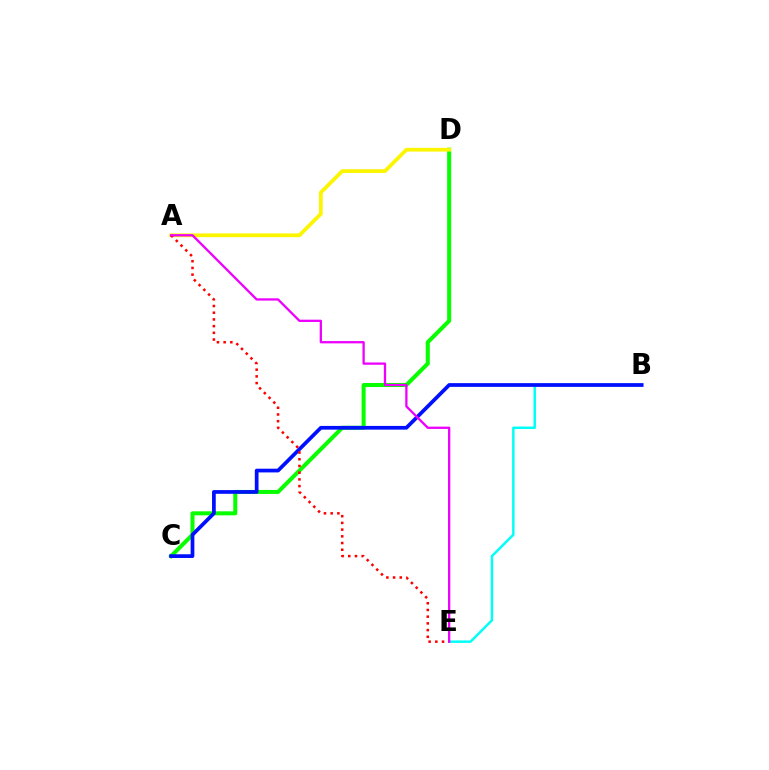{('C', 'D'): [{'color': '#08ff00', 'line_style': 'solid', 'thickness': 2.9}], ('B', 'E'): [{'color': '#00fff6', 'line_style': 'solid', 'thickness': 1.78}], ('A', 'D'): [{'color': '#fcf500', 'line_style': 'solid', 'thickness': 2.7}], ('B', 'C'): [{'color': '#0010ff', 'line_style': 'solid', 'thickness': 2.68}], ('A', 'E'): [{'color': '#ff0000', 'line_style': 'dotted', 'thickness': 1.82}, {'color': '#ee00ff', 'line_style': 'solid', 'thickness': 1.65}]}